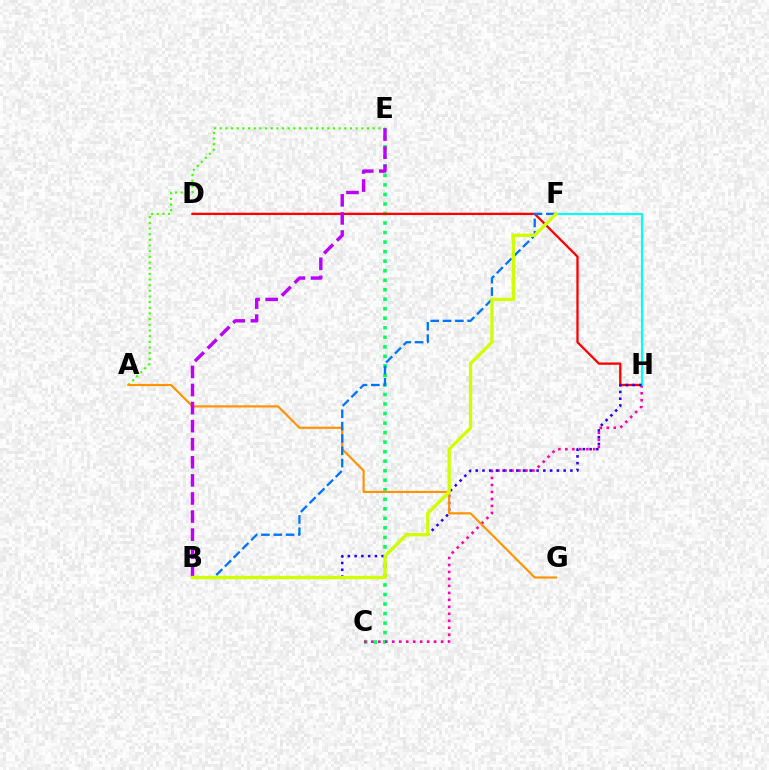{('C', 'E'): [{'color': '#00ff5c', 'line_style': 'dotted', 'thickness': 2.59}], ('C', 'H'): [{'color': '#ff00ac', 'line_style': 'dotted', 'thickness': 1.9}], ('D', 'H'): [{'color': '#ff0000', 'line_style': 'solid', 'thickness': 1.66}], ('A', 'E'): [{'color': '#3dff00', 'line_style': 'dotted', 'thickness': 1.54}], ('F', 'H'): [{'color': '#00fff6', 'line_style': 'solid', 'thickness': 1.55}], ('B', 'H'): [{'color': '#2500ff', 'line_style': 'dotted', 'thickness': 1.84}], ('A', 'G'): [{'color': '#ff9400', 'line_style': 'solid', 'thickness': 1.57}], ('B', 'F'): [{'color': '#0074ff', 'line_style': 'dashed', 'thickness': 1.68}, {'color': '#d1ff00', 'line_style': 'solid', 'thickness': 2.39}], ('B', 'E'): [{'color': '#b900ff', 'line_style': 'dashed', 'thickness': 2.46}]}